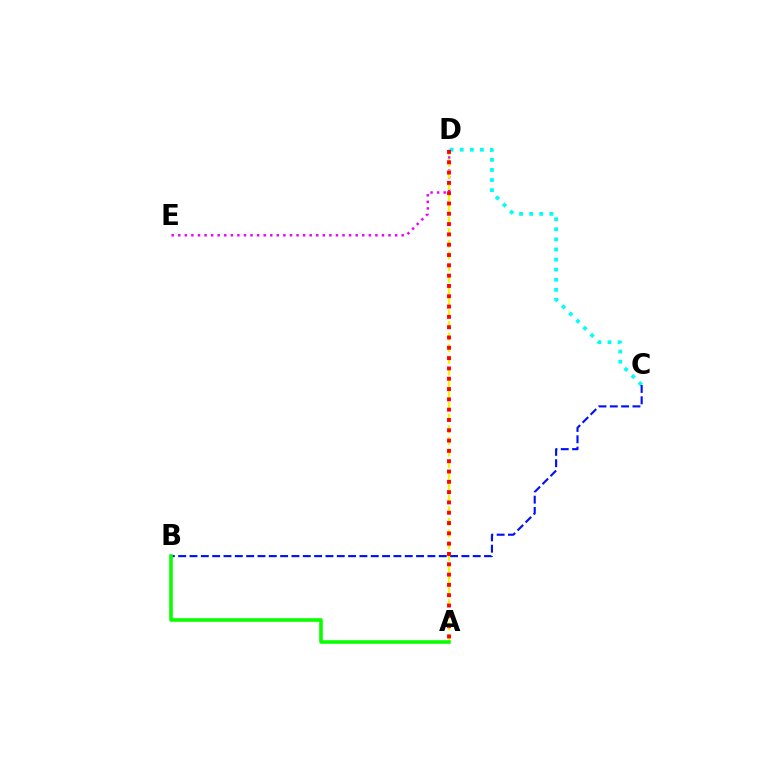{('C', 'D'): [{'color': '#00fff6', 'line_style': 'dotted', 'thickness': 2.74}], ('D', 'E'): [{'color': '#ee00ff', 'line_style': 'dotted', 'thickness': 1.79}], ('B', 'C'): [{'color': '#0010ff', 'line_style': 'dashed', 'thickness': 1.54}], ('A', 'D'): [{'color': '#fcf500', 'line_style': 'dashed', 'thickness': 1.57}, {'color': '#ff0000', 'line_style': 'dotted', 'thickness': 2.8}], ('A', 'B'): [{'color': '#08ff00', 'line_style': 'solid', 'thickness': 2.58}]}